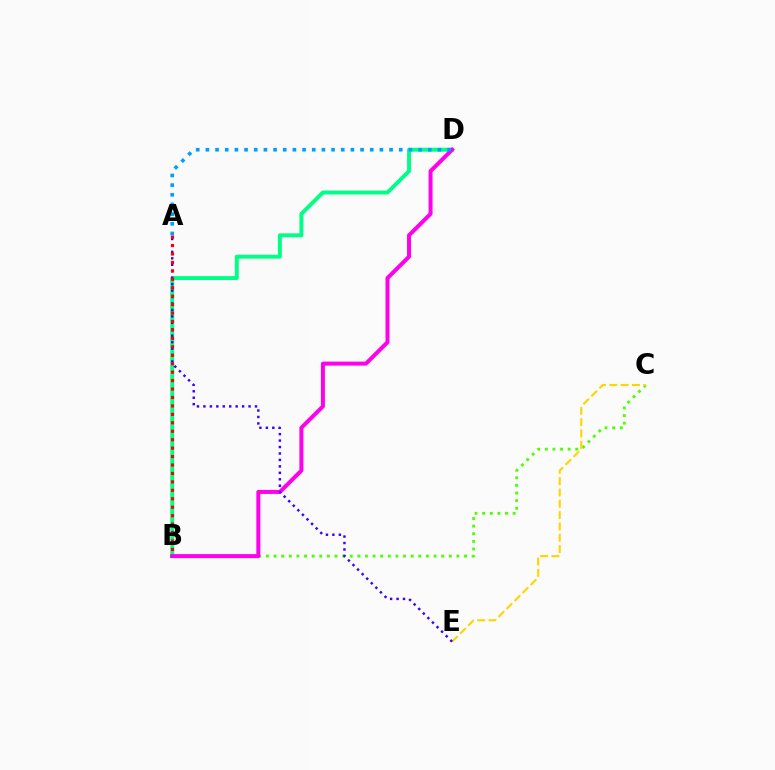{('B', 'D'): [{'color': '#00ff86', 'line_style': 'solid', 'thickness': 2.82}, {'color': '#ff00ed', 'line_style': 'solid', 'thickness': 2.88}], ('B', 'C'): [{'color': '#4fff00', 'line_style': 'dotted', 'thickness': 2.07}], ('C', 'E'): [{'color': '#ffd500', 'line_style': 'dashed', 'thickness': 1.54}], ('A', 'D'): [{'color': '#009eff', 'line_style': 'dotted', 'thickness': 2.63}], ('A', 'E'): [{'color': '#3700ff', 'line_style': 'dotted', 'thickness': 1.75}], ('A', 'B'): [{'color': '#ff0000', 'line_style': 'dotted', 'thickness': 2.29}]}